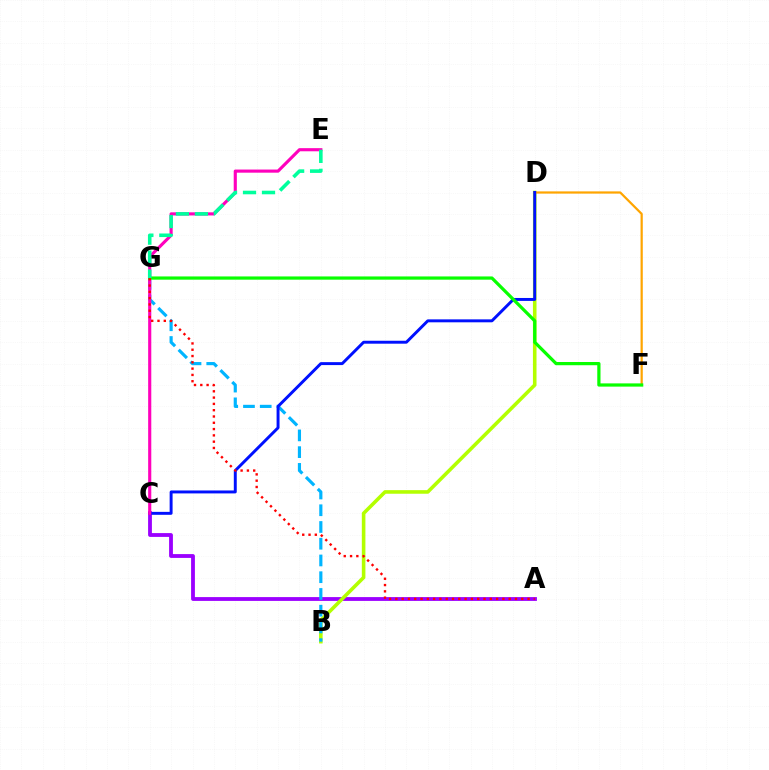{('A', 'C'): [{'color': '#9b00ff', 'line_style': 'solid', 'thickness': 2.75}], ('B', 'D'): [{'color': '#b3ff00', 'line_style': 'solid', 'thickness': 2.58}], ('B', 'G'): [{'color': '#00b5ff', 'line_style': 'dashed', 'thickness': 2.27}], ('D', 'F'): [{'color': '#ffa500', 'line_style': 'solid', 'thickness': 1.6}], ('C', 'D'): [{'color': '#0010ff', 'line_style': 'solid', 'thickness': 2.12}], ('C', 'E'): [{'color': '#ff00bd', 'line_style': 'solid', 'thickness': 2.25}], ('F', 'G'): [{'color': '#08ff00', 'line_style': 'solid', 'thickness': 2.32}], ('E', 'G'): [{'color': '#00ff9d', 'line_style': 'dashed', 'thickness': 2.58}], ('A', 'G'): [{'color': '#ff0000', 'line_style': 'dotted', 'thickness': 1.71}]}